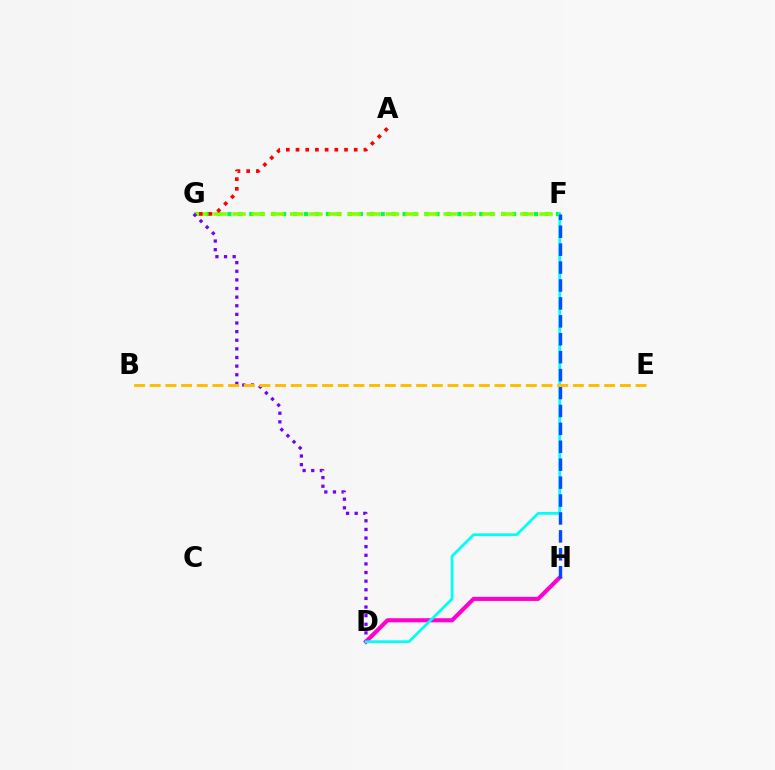{('F', 'G'): [{'color': '#00ff39', 'line_style': 'dotted', 'thickness': 2.98}, {'color': '#84ff00', 'line_style': 'dashed', 'thickness': 2.61}], ('D', 'H'): [{'color': '#ff00cf', 'line_style': 'solid', 'thickness': 2.96}], ('A', 'G'): [{'color': '#ff0000', 'line_style': 'dotted', 'thickness': 2.63}], ('D', 'G'): [{'color': '#7200ff', 'line_style': 'dotted', 'thickness': 2.34}], ('D', 'F'): [{'color': '#00fff6', 'line_style': 'solid', 'thickness': 1.98}], ('F', 'H'): [{'color': '#004bff', 'line_style': 'dashed', 'thickness': 2.43}], ('B', 'E'): [{'color': '#ffbd00', 'line_style': 'dashed', 'thickness': 2.13}]}